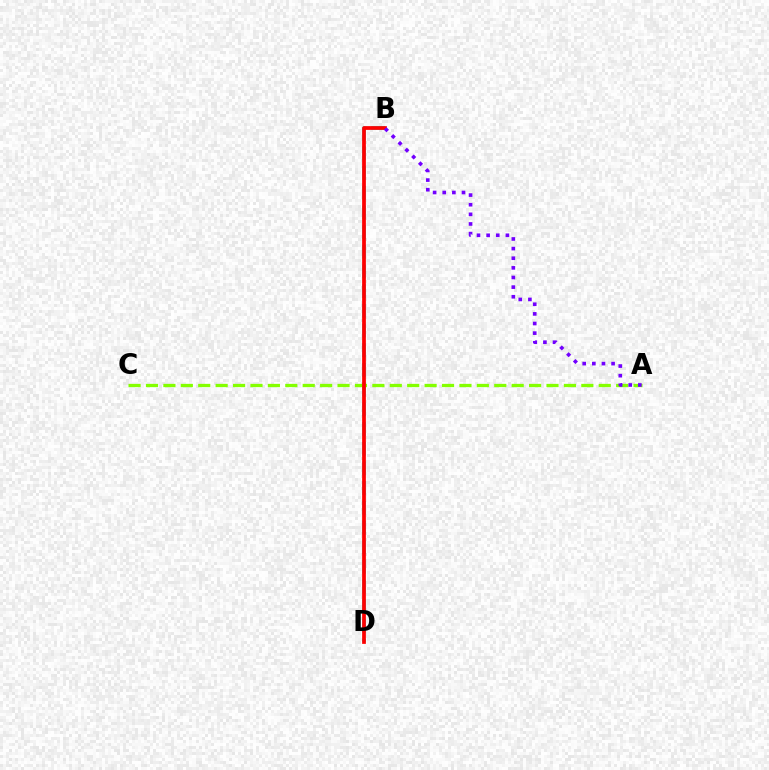{('B', 'D'): [{'color': '#00fff6', 'line_style': 'dashed', 'thickness': 2.68}, {'color': '#ff0000', 'line_style': 'solid', 'thickness': 2.7}], ('A', 'C'): [{'color': '#84ff00', 'line_style': 'dashed', 'thickness': 2.37}], ('A', 'B'): [{'color': '#7200ff', 'line_style': 'dotted', 'thickness': 2.62}]}